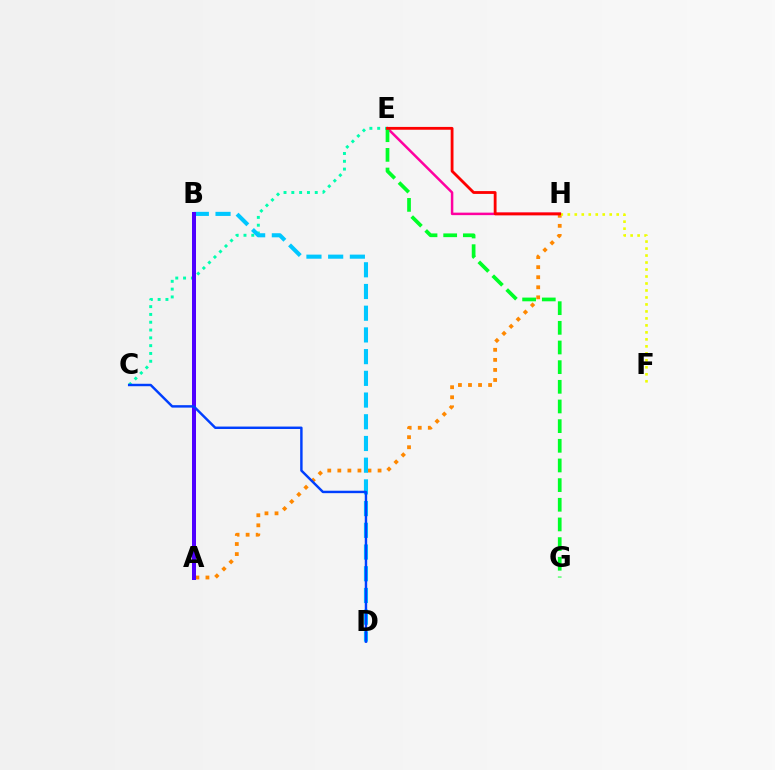{('A', 'H'): [{'color': '#ff8800', 'line_style': 'dotted', 'thickness': 2.73}], ('E', 'H'): [{'color': '#ff00a0', 'line_style': 'solid', 'thickness': 1.8}, {'color': '#ff0000', 'line_style': 'solid', 'thickness': 2.03}], ('C', 'E'): [{'color': '#00ffaf', 'line_style': 'dotted', 'thickness': 2.12}], ('A', 'B'): [{'color': '#d600ff', 'line_style': 'dashed', 'thickness': 1.5}, {'color': '#66ff00', 'line_style': 'dotted', 'thickness': 1.74}, {'color': '#4f00ff', 'line_style': 'solid', 'thickness': 2.89}], ('E', 'G'): [{'color': '#00ff27', 'line_style': 'dashed', 'thickness': 2.67}], ('F', 'H'): [{'color': '#eeff00', 'line_style': 'dotted', 'thickness': 1.9}], ('B', 'D'): [{'color': '#00c7ff', 'line_style': 'dashed', 'thickness': 2.95}], ('C', 'D'): [{'color': '#003fff', 'line_style': 'solid', 'thickness': 1.76}]}